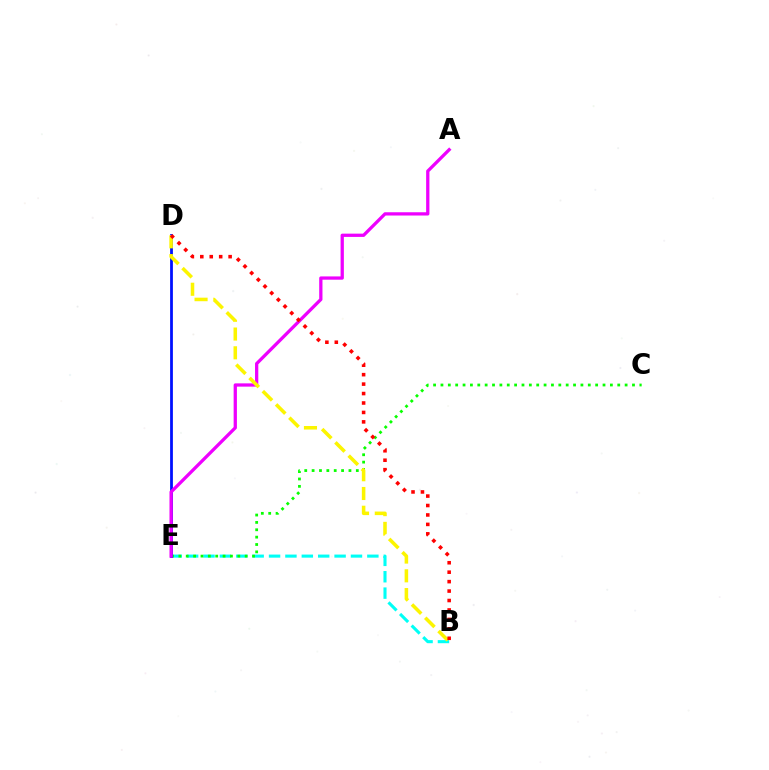{('B', 'E'): [{'color': '#00fff6', 'line_style': 'dashed', 'thickness': 2.23}], ('C', 'E'): [{'color': '#08ff00', 'line_style': 'dotted', 'thickness': 2.0}], ('D', 'E'): [{'color': '#0010ff', 'line_style': 'solid', 'thickness': 2.0}], ('A', 'E'): [{'color': '#ee00ff', 'line_style': 'solid', 'thickness': 2.36}], ('B', 'D'): [{'color': '#fcf500', 'line_style': 'dashed', 'thickness': 2.55}, {'color': '#ff0000', 'line_style': 'dotted', 'thickness': 2.57}]}